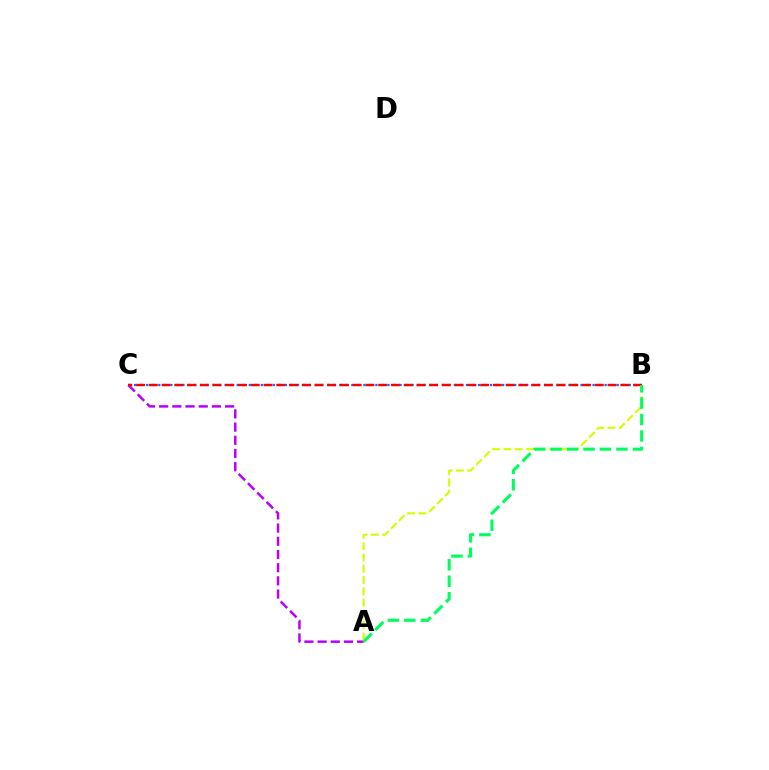{('A', 'C'): [{'color': '#b900ff', 'line_style': 'dashed', 'thickness': 1.79}], ('B', 'C'): [{'color': '#0074ff', 'line_style': 'dotted', 'thickness': 1.64}, {'color': '#ff0000', 'line_style': 'dashed', 'thickness': 1.73}], ('A', 'B'): [{'color': '#d1ff00', 'line_style': 'dashed', 'thickness': 1.53}, {'color': '#00ff5c', 'line_style': 'dashed', 'thickness': 2.24}]}